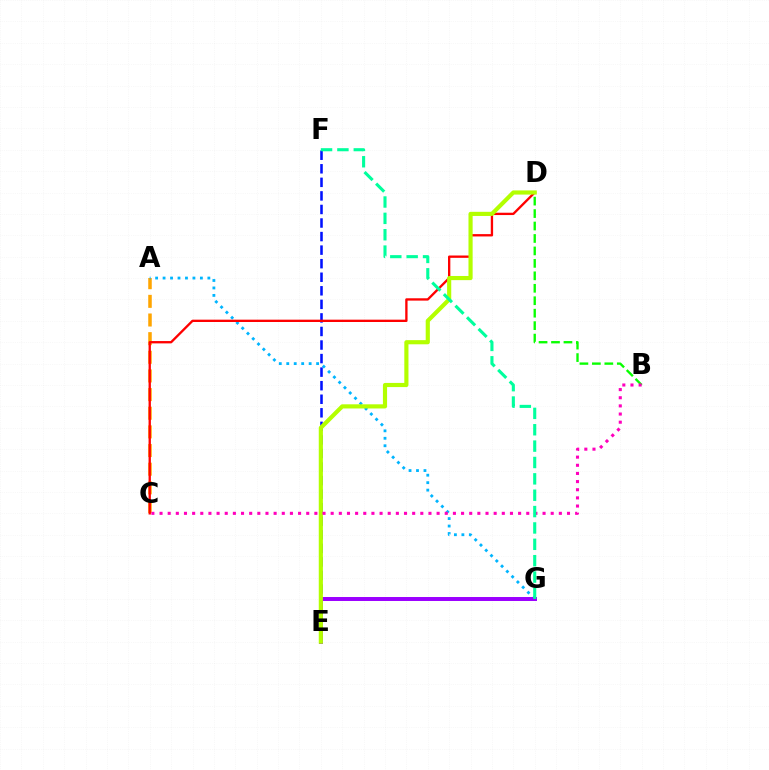{('A', 'C'): [{'color': '#ffa500', 'line_style': 'dashed', 'thickness': 2.53}], ('B', 'D'): [{'color': '#08ff00', 'line_style': 'dashed', 'thickness': 1.69}], ('A', 'G'): [{'color': '#00b5ff', 'line_style': 'dotted', 'thickness': 2.03}], ('E', 'F'): [{'color': '#0010ff', 'line_style': 'dashed', 'thickness': 1.84}], ('C', 'D'): [{'color': '#ff0000', 'line_style': 'solid', 'thickness': 1.68}], ('E', 'G'): [{'color': '#9b00ff', 'line_style': 'solid', 'thickness': 2.86}], ('D', 'E'): [{'color': '#b3ff00', 'line_style': 'solid', 'thickness': 2.99}], ('B', 'C'): [{'color': '#ff00bd', 'line_style': 'dotted', 'thickness': 2.21}], ('F', 'G'): [{'color': '#00ff9d', 'line_style': 'dashed', 'thickness': 2.22}]}